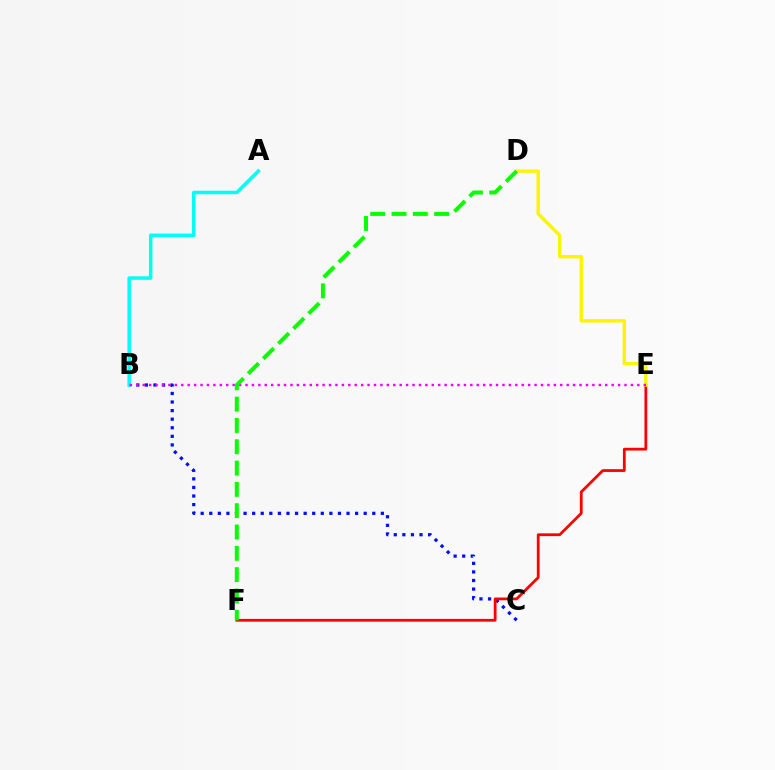{('B', 'C'): [{'color': '#0010ff', 'line_style': 'dotted', 'thickness': 2.33}], ('E', 'F'): [{'color': '#ff0000', 'line_style': 'solid', 'thickness': 1.99}], ('A', 'B'): [{'color': '#00fff6', 'line_style': 'solid', 'thickness': 2.52}], ('D', 'E'): [{'color': '#fcf500', 'line_style': 'solid', 'thickness': 2.44}], ('B', 'E'): [{'color': '#ee00ff', 'line_style': 'dotted', 'thickness': 1.75}], ('D', 'F'): [{'color': '#08ff00', 'line_style': 'dashed', 'thickness': 2.9}]}